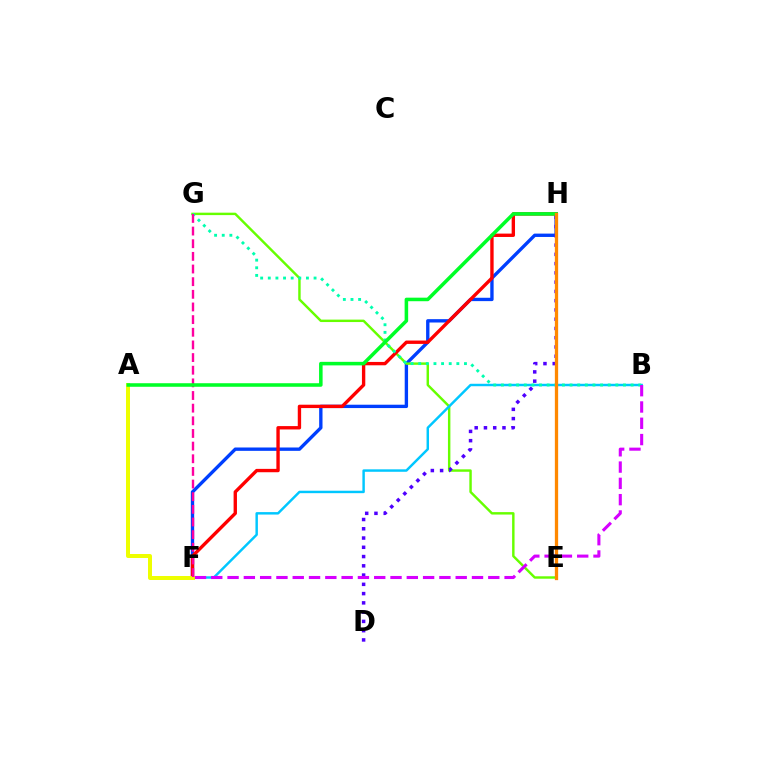{('F', 'H'): [{'color': '#003fff', 'line_style': 'solid', 'thickness': 2.41}, {'color': '#ff0000', 'line_style': 'solid', 'thickness': 2.42}], ('E', 'G'): [{'color': '#66ff00', 'line_style': 'solid', 'thickness': 1.75}], ('D', 'H'): [{'color': '#4f00ff', 'line_style': 'dotted', 'thickness': 2.52}], ('B', 'F'): [{'color': '#00c7ff', 'line_style': 'solid', 'thickness': 1.77}, {'color': '#d600ff', 'line_style': 'dashed', 'thickness': 2.21}], ('B', 'G'): [{'color': '#00ffaf', 'line_style': 'dotted', 'thickness': 2.07}], ('A', 'F'): [{'color': '#eeff00', 'line_style': 'solid', 'thickness': 2.88}], ('F', 'G'): [{'color': '#ff00a0', 'line_style': 'dashed', 'thickness': 1.72}], ('A', 'H'): [{'color': '#00ff27', 'line_style': 'solid', 'thickness': 2.55}], ('E', 'H'): [{'color': '#ff8800', 'line_style': 'solid', 'thickness': 2.37}]}